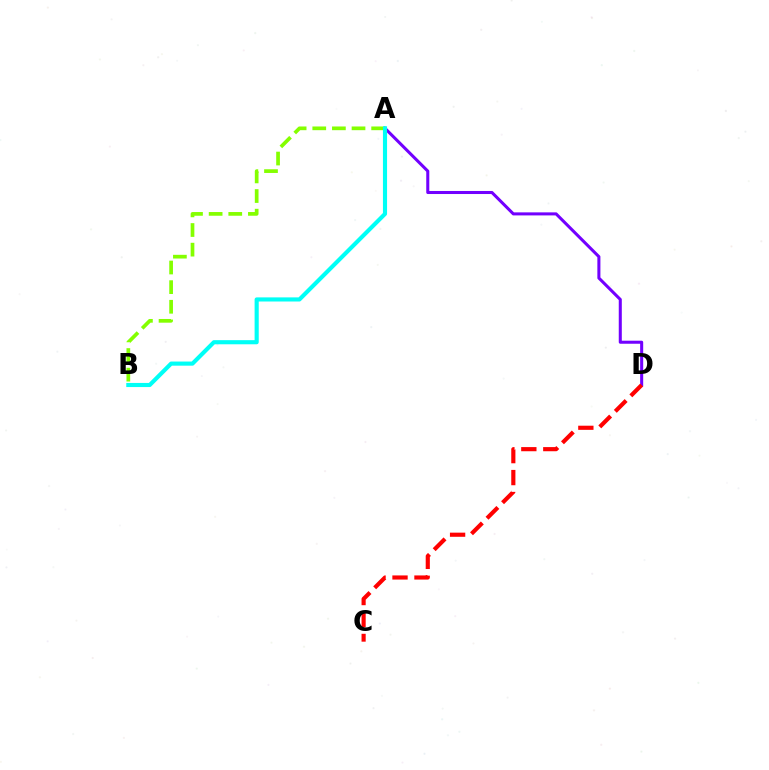{('A', 'D'): [{'color': '#7200ff', 'line_style': 'solid', 'thickness': 2.19}], ('A', 'B'): [{'color': '#84ff00', 'line_style': 'dashed', 'thickness': 2.67}, {'color': '#00fff6', 'line_style': 'solid', 'thickness': 2.97}], ('C', 'D'): [{'color': '#ff0000', 'line_style': 'dashed', 'thickness': 2.98}]}